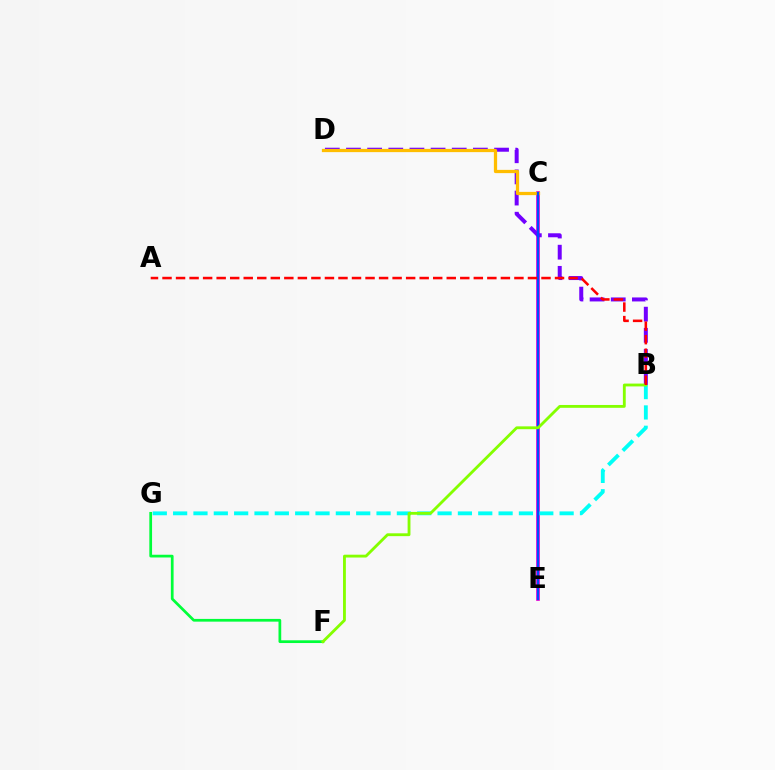{('C', 'E'): [{'color': '#ff00cf', 'line_style': 'solid', 'thickness': 2.67}, {'color': '#004bff', 'line_style': 'solid', 'thickness': 1.68}], ('B', 'D'): [{'color': '#7200ff', 'line_style': 'dashed', 'thickness': 2.87}], ('F', 'G'): [{'color': '#00ff39', 'line_style': 'solid', 'thickness': 1.97}], ('C', 'D'): [{'color': '#ffbd00', 'line_style': 'solid', 'thickness': 2.34}], ('B', 'G'): [{'color': '#00fff6', 'line_style': 'dashed', 'thickness': 2.76}], ('B', 'F'): [{'color': '#84ff00', 'line_style': 'solid', 'thickness': 2.04}], ('A', 'B'): [{'color': '#ff0000', 'line_style': 'dashed', 'thickness': 1.84}]}